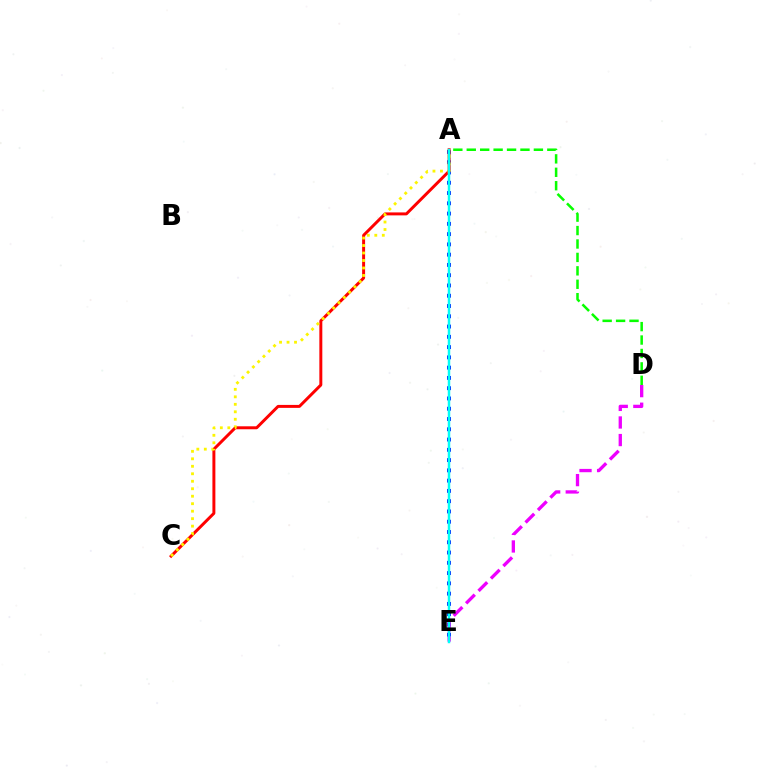{('A', 'E'): [{'color': '#0010ff', 'line_style': 'dotted', 'thickness': 2.79}, {'color': '#00fff6', 'line_style': 'solid', 'thickness': 1.78}], ('A', 'C'): [{'color': '#ff0000', 'line_style': 'solid', 'thickness': 2.13}, {'color': '#fcf500', 'line_style': 'dotted', 'thickness': 2.03}], ('D', 'E'): [{'color': '#ee00ff', 'line_style': 'dashed', 'thickness': 2.39}], ('A', 'D'): [{'color': '#08ff00', 'line_style': 'dashed', 'thickness': 1.82}]}